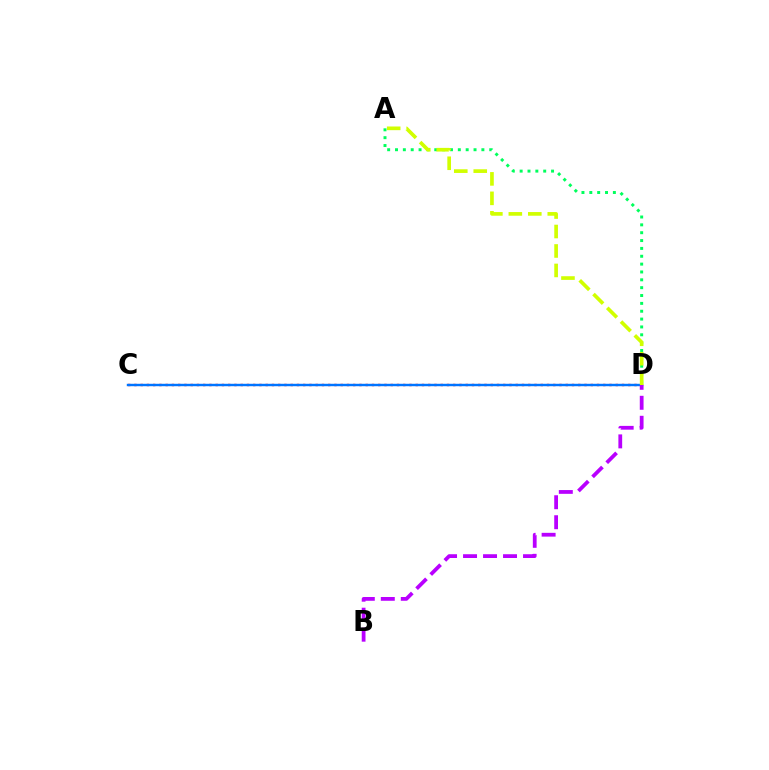{('C', 'D'): [{'color': '#ff0000', 'line_style': 'dotted', 'thickness': 1.7}, {'color': '#0074ff', 'line_style': 'solid', 'thickness': 1.75}], ('A', 'D'): [{'color': '#00ff5c', 'line_style': 'dotted', 'thickness': 2.13}, {'color': '#d1ff00', 'line_style': 'dashed', 'thickness': 2.64}], ('B', 'D'): [{'color': '#b900ff', 'line_style': 'dashed', 'thickness': 2.72}]}